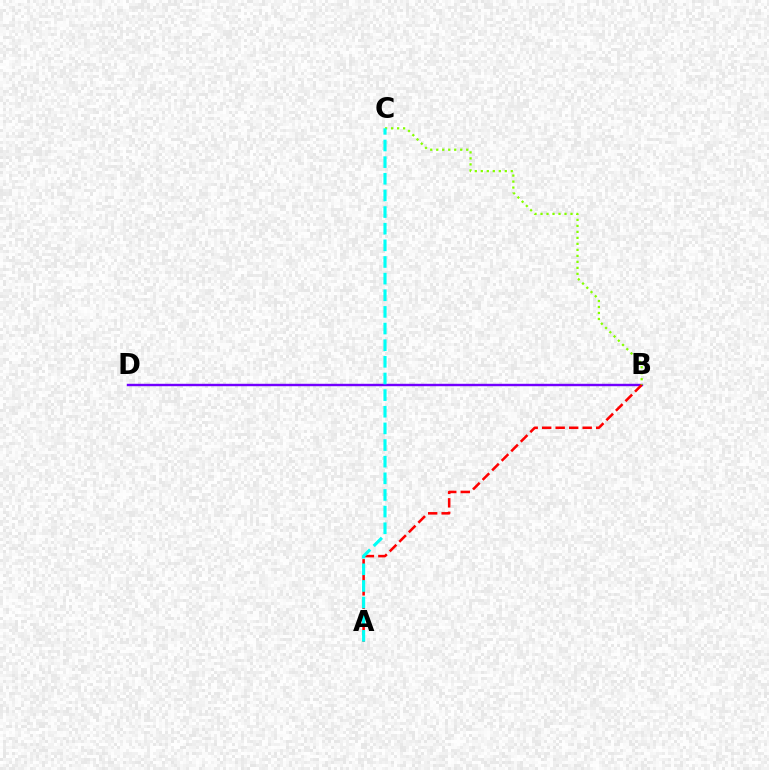{('B', 'D'): [{'color': '#7200ff', 'line_style': 'solid', 'thickness': 1.75}], ('B', 'C'): [{'color': '#84ff00', 'line_style': 'dotted', 'thickness': 1.63}], ('A', 'B'): [{'color': '#ff0000', 'line_style': 'dashed', 'thickness': 1.83}], ('A', 'C'): [{'color': '#00fff6', 'line_style': 'dashed', 'thickness': 2.26}]}